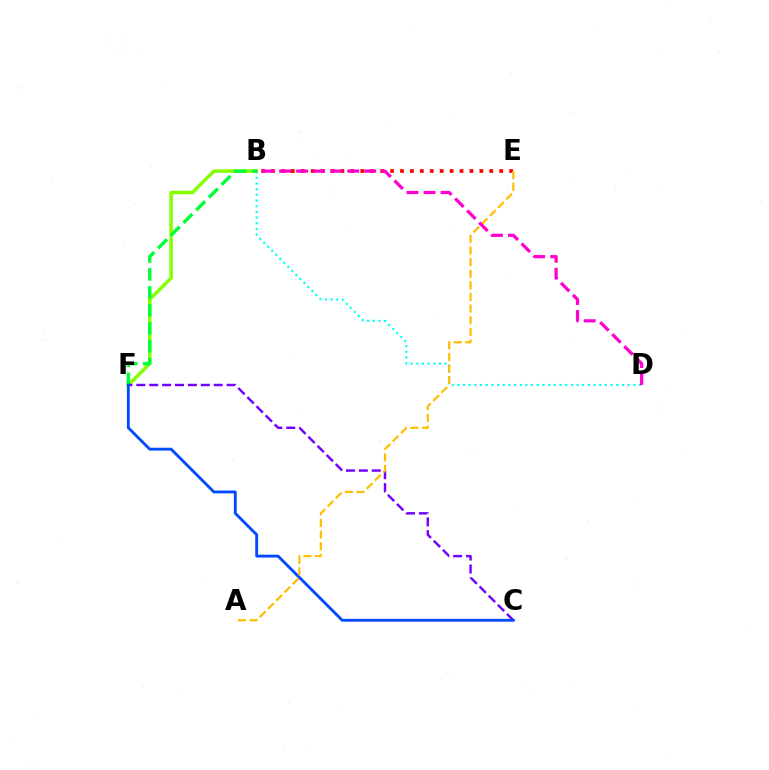{('B', 'E'): [{'color': '#ff0000', 'line_style': 'dotted', 'thickness': 2.7}], ('B', 'F'): [{'color': '#84ff00', 'line_style': 'solid', 'thickness': 2.49}, {'color': '#00ff39', 'line_style': 'dashed', 'thickness': 2.44}], ('C', 'F'): [{'color': '#7200ff', 'line_style': 'dashed', 'thickness': 1.75}, {'color': '#004bff', 'line_style': 'solid', 'thickness': 2.06}], ('B', 'D'): [{'color': '#00fff6', 'line_style': 'dotted', 'thickness': 1.54}, {'color': '#ff00cf', 'line_style': 'dashed', 'thickness': 2.31}], ('A', 'E'): [{'color': '#ffbd00', 'line_style': 'dashed', 'thickness': 1.58}]}